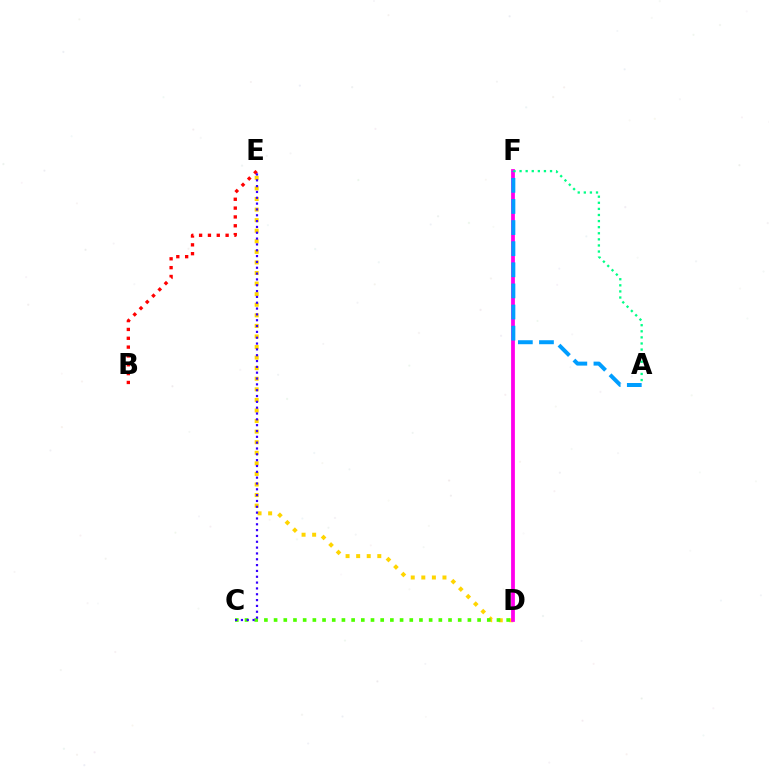{('B', 'E'): [{'color': '#ff0000', 'line_style': 'dotted', 'thickness': 2.4}], ('D', 'E'): [{'color': '#ffd500', 'line_style': 'dotted', 'thickness': 2.87}], ('C', 'D'): [{'color': '#4fff00', 'line_style': 'dotted', 'thickness': 2.63}], ('C', 'E'): [{'color': '#3700ff', 'line_style': 'dotted', 'thickness': 1.58}], ('D', 'F'): [{'color': '#ff00ed', 'line_style': 'solid', 'thickness': 2.73}], ('A', 'F'): [{'color': '#009eff', 'line_style': 'dashed', 'thickness': 2.87}, {'color': '#00ff86', 'line_style': 'dotted', 'thickness': 1.66}]}